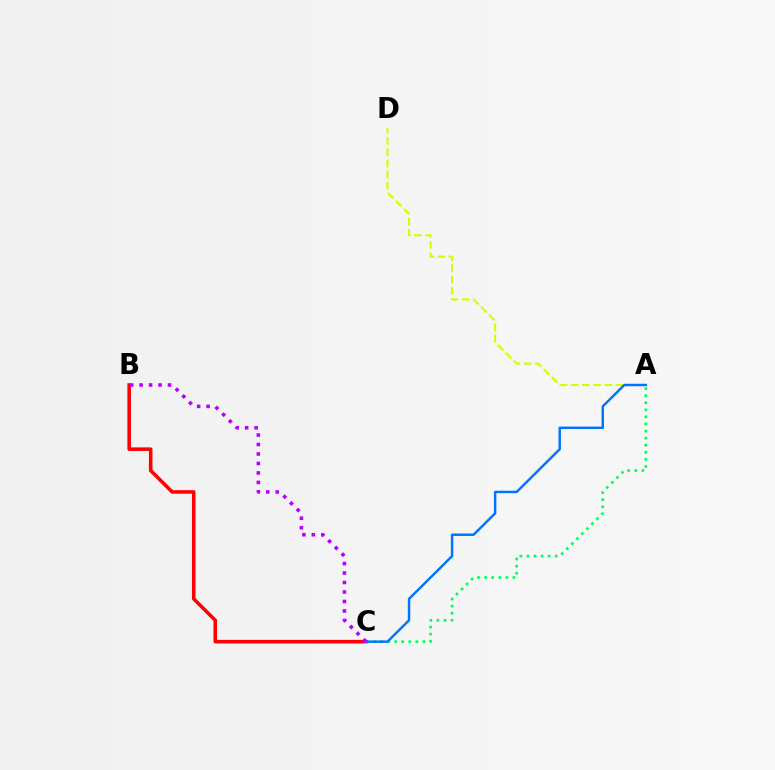{('A', 'D'): [{'color': '#d1ff00', 'line_style': 'dashed', 'thickness': 1.52}], ('A', 'C'): [{'color': '#00ff5c', 'line_style': 'dotted', 'thickness': 1.92}, {'color': '#0074ff', 'line_style': 'solid', 'thickness': 1.76}], ('B', 'C'): [{'color': '#ff0000', 'line_style': 'solid', 'thickness': 2.57}, {'color': '#b900ff', 'line_style': 'dotted', 'thickness': 2.57}]}